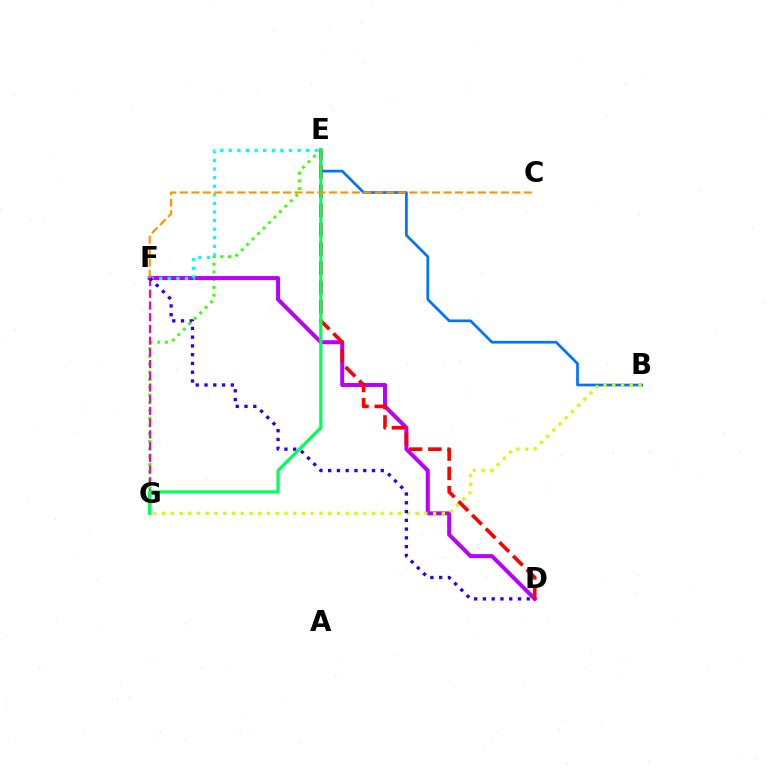{('E', 'G'): [{'color': '#3dff00', 'line_style': 'dotted', 'thickness': 2.1}, {'color': '#00ff5c', 'line_style': 'solid', 'thickness': 2.32}], ('D', 'F'): [{'color': '#b900ff', 'line_style': 'solid', 'thickness': 2.88}, {'color': '#2500ff', 'line_style': 'dotted', 'thickness': 2.38}], ('E', 'F'): [{'color': '#00fff6', 'line_style': 'dotted', 'thickness': 2.33}], ('B', 'E'): [{'color': '#0074ff', 'line_style': 'solid', 'thickness': 1.96}], ('F', 'G'): [{'color': '#ff00ac', 'line_style': 'dashed', 'thickness': 1.59}], ('B', 'G'): [{'color': '#d1ff00', 'line_style': 'dotted', 'thickness': 2.38}], ('D', 'E'): [{'color': '#ff0000', 'line_style': 'dashed', 'thickness': 2.62}], ('C', 'F'): [{'color': '#ff9400', 'line_style': 'dashed', 'thickness': 1.56}]}